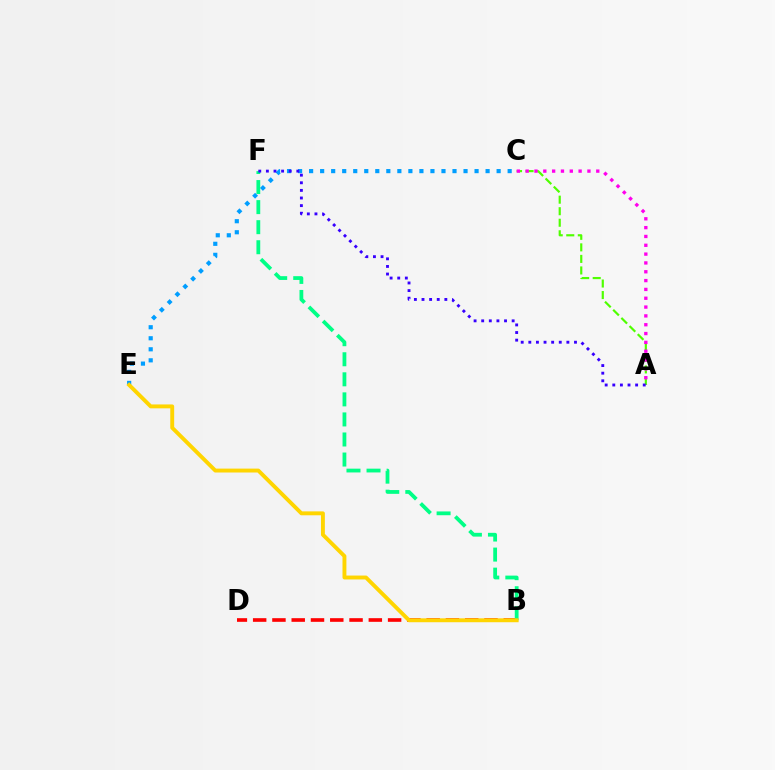{('A', 'C'): [{'color': '#4fff00', 'line_style': 'dashed', 'thickness': 1.57}, {'color': '#ff00ed', 'line_style': 'dotted', 'thickness': 2.4}], ('C', 'E'): [{'color': '#009eff', 'line_style': 'dotted', 'thickness': 3.0}], ('B', 'D'): [{'color': '#ff0000', 'line_style': 'dashed', 'thickness': 2.62}], ('B', 'F'): [{'color': '#00ff86', 'line_style': 'dashed', 'thickness': 2.72}], ('B', 'E'): [{'color': '#ffd500', 'line_style': 'solid', 'thickness': 2.81}], ('A', 'F'): [{'color': '#3700ff', 'line_style': 'dotted', 'thickness': 2.07}]}